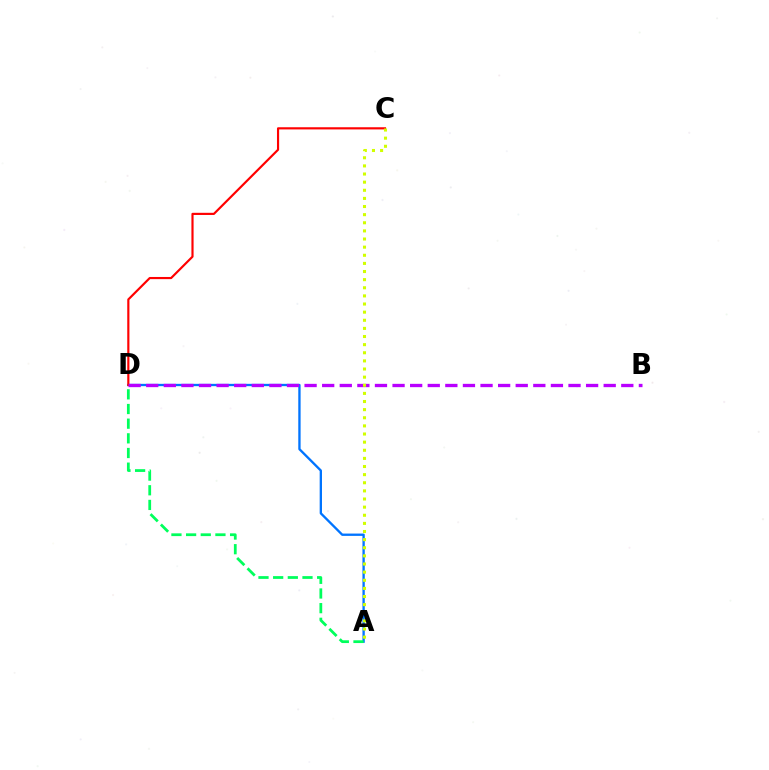{('A', 'D'): [{'color': '#0074ff', 'line_style': 'solid', 'thickness': 1.67}, {'color': '#00ff5c', 'line_style': 'dashed', 'thickness': 1.99}], ('C', 'D'): [{'color': '#ff0000', 'line_style': 'solid', 'thickness': 1.56}], ('B', 'D'): [{'color': '#b900ff', 'line_style': 'dashed', 'thickness': 2.39}], ('A', 'C'): [{'color': '#d1ff00', 'line_style': 'dotted', 'thickness': 2.21}]}